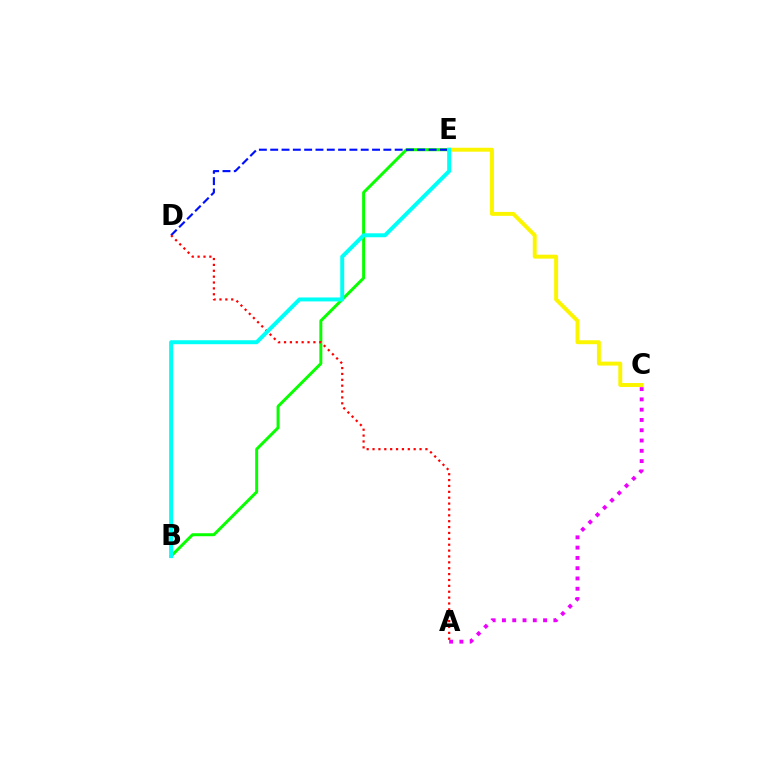{('B', 'E'): [{'color': '#08ff00', 'line_style': 'solid', 'thickness': 2.14}, {'color': '#00fff6', 'line_style': 'solid', 'thickness': 2.86}], ('D', 'E'): [{'color': '#0010ff', 'line_style': 'dashed', 'thickness': 1.54}], ('A', 'D'): [{'color': '#ff0000', 'line_style': 'dotted', 'thickness': 1.6}], ('C', 'E'): [{'color': '#fcf500', 'line_style': 'solid', 'thickness': 2.84}], ('A', 'C'): [{'color': '#ee00ff', 'line_style': 'dotted', 'thickness': 2.79}]}